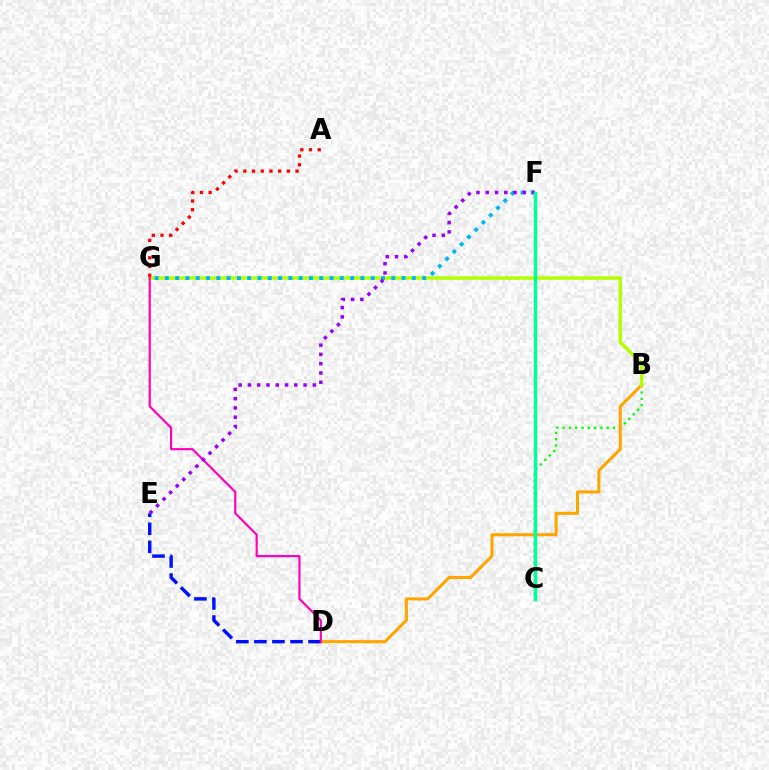{('B', 'C'): [{'color': '#08ff00', 'line_style': 'dotted', 'thickness': 1.71}], ('B', 'D'): [{'color': '#ffa500', 'line_style': 'solid', 'thickness': 2.21}], ('D', 'E'): [{'color': '#0010ff', 'line_style': 'dashed', 'thickness': 2.45}], ('B', 'G'): [{'color': '#b3ff00', 'line_style': 'solid', 'thickness': 2.49}], ('D', 'G'): [{'color': '#ff00bd', 'line_style': 'solid', 'thickness': 1.57}], ('A', 'G'): [{'color': '#ff0000', 'line_style': 'dotted', 'thickness': 2.37}], ('F', 'G'): [{'color': '#00b5ff', 'line_style': 'dotted', 'thickness': 2.8}], ('E', 'F'): [{'color': '#9b00ff', 'line_style': 'dotted', 'thickness': 2.52}], ('C', 'F'): [{'color': '#00ff9d', 'line_style': 'solid', 'thickness': 2.5}]}